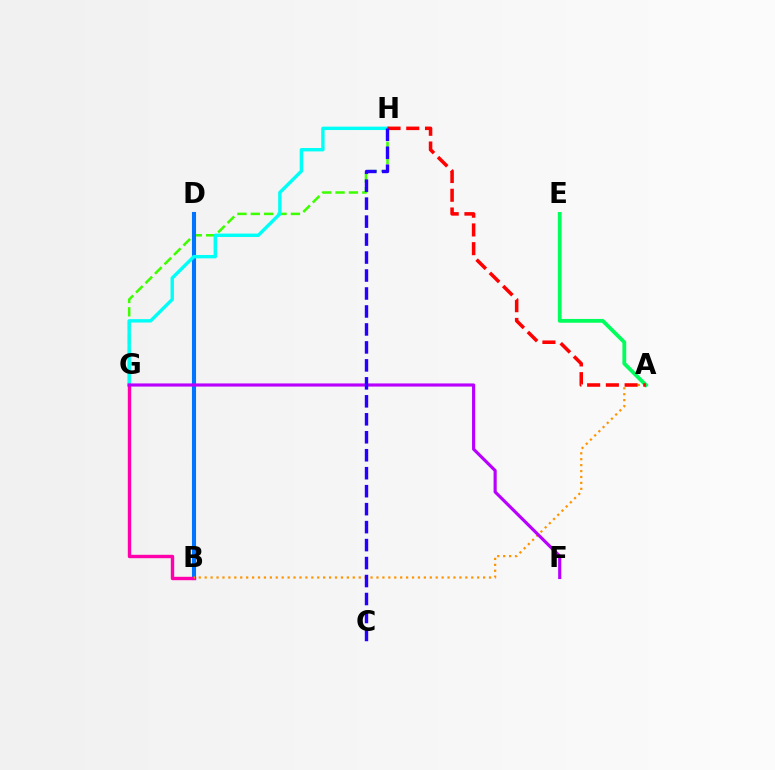{('B', 'D'): [{'color': '#d1ff00', 'line_style': 'dotted', 'thickness': 2.9}, {'color': '#0074ff', 'line_style': 'solid', 'thickness': 2.95}], ('G', 'H'): [{'color': '#3dff00', 'line_style': 'dashed', 'thickness': 1.82}, {'color': '#00fff6', 'line_style': 'solid', 'thickness': 2.44}], ('A', 'E'): [{'color': '#00ff5c', 'line_style': 'solid', 'thickness': 2.74}], ('B', 'G'): [{'color': '#ff00ac', 'line_style': 'solid', 'thickness': 2.45}], ('A', 'B'): [{'color': '#ff9400', 'line_style': 'dotted', 'thickness': 1.61}], ('F', 'G'): [{'color': '#b900ff', 'line_style': 'solid', 'thickness': 2.27}], ('A', 'H'): [{'color': '#ff0000', 'line_style': 'dashed', 'thickness': 2.55}], ('C', 'H'): [{'color': '#2500ff', 'line_style': 'dashed', 'thickness': 2.44}]}